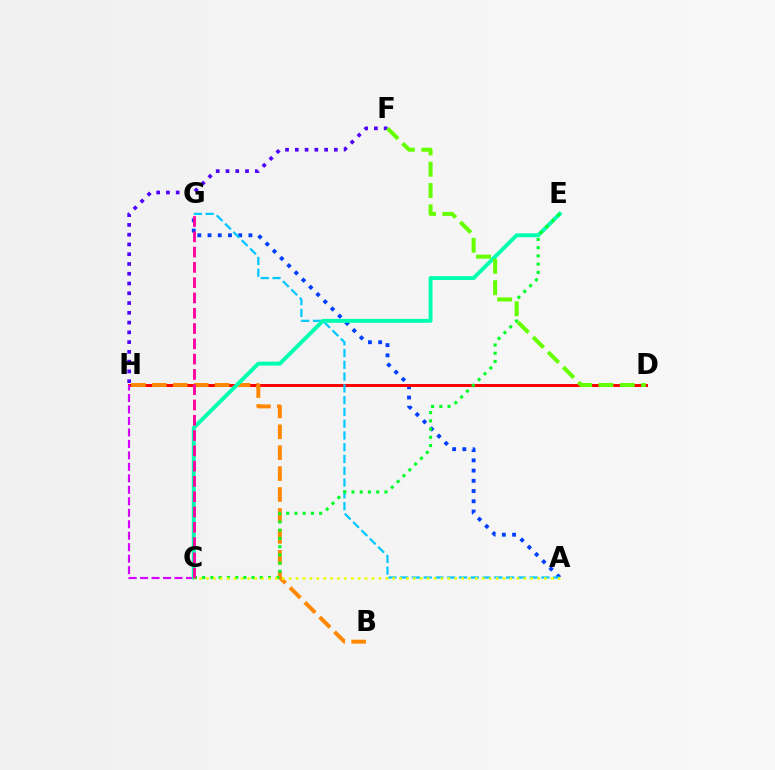{('A', 'G'): [{'color': '#003fff', 'line_style': 'dotted', 'thickness': 2.78}, {'color': '#00c7ff', 'line_style': 'dashed', 'thickness': 1.6}], ('D', 'H'): [{'color': '#ff0000', 'line_style': 'solid', 'thickness': 2.14}], ('C', 'H'): [{'color': '#d600ff', 'line_style': 'dashed', 'thickness': 1.56}], ('B', 'H'): [{'color': '#ff8800', 'line_style': 'dashed', 'thickness': 2.84}], ('C', 'E'): [{'color': '#00ffaf', 'line_style': 'solid', 'thickness': 2.82}, {'color': '#00ff27', 'line_style': 'dotted', 'thickness': 2.24}], ('C', 'G'): [{'color': '#ff00a0', 'line_style': 'dashed', 'thickness': 2.08}], ('F', 'H'): [{'color': '#4f00ff', 'line_style': 'dotted', 'thickness': 2.65}], ('A', 'C'): [{'color': '#eeff00', 'line_style': 'dotted', 'thickness': 1.87}], ('D', 'F'): [{'color': '#66ff00', 'line_style': 'dashed', 'thickness': 2.89}]}